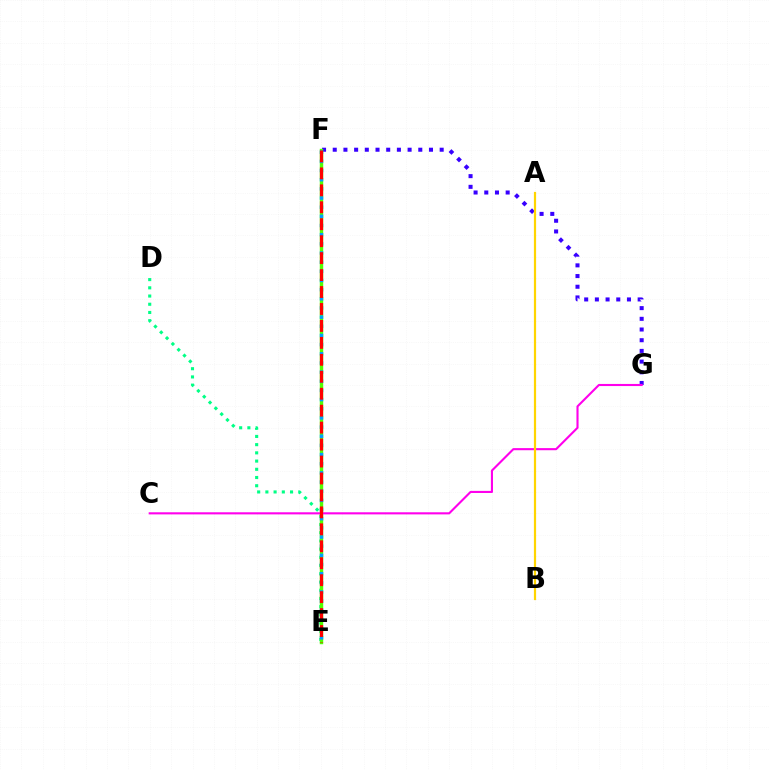{('D', 'E'): [{'color': '#00ff86', 'line_style': 'dotted', 'thickness': 2.23}], ('F', 'G'): [{'color': '#3700ff', 'line_style': 'dotted', 'thickness': 2.91}], ('E', 'F'): [{'color': '#4fff00', 'line_style': 'solid', 'thickness': 2.46}, {'color': '#009eff', 'line_style': 'dotted', 'thickness': 2.49}, {'color': '#ff0000', 'line_style': 'dashed', 'thickness': 2.3}], ('C', 'G'): [{'color': '#ff00ed', 'line_style': 'solid', 'thickness': 1.52}], ('A', 'B'): [{'color': '#ffd500', 'line_style': 'solid', 'thickness': 1.58}]}